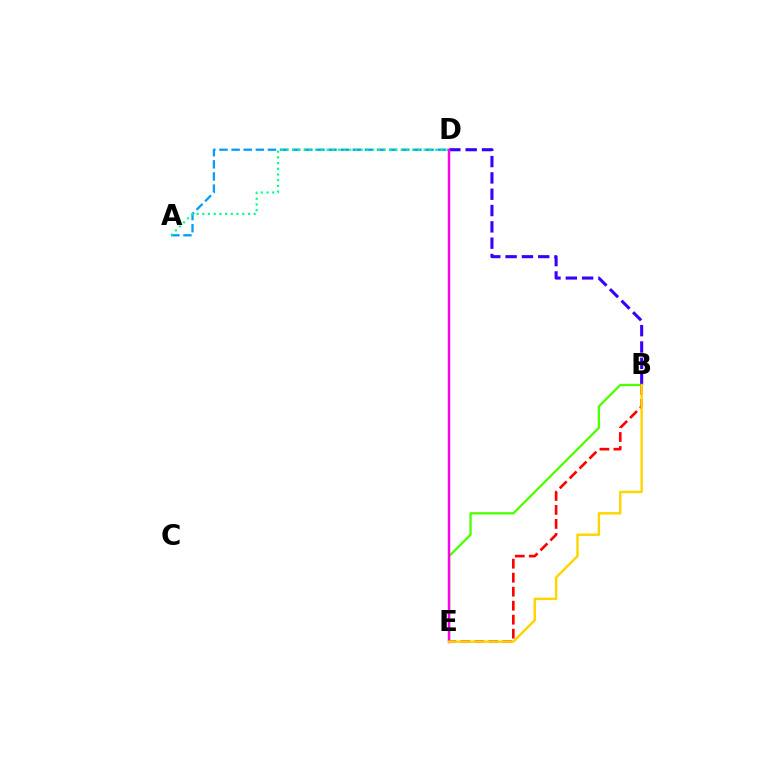{('A', 'D'): [{'color': '#009eff', 'line_style': 'dashed', 'thickness': 1.65}, {'color': '#00ff86', 'line_style': 'dotted', 'thickness': 1.55}], ('B', 'E'): [{'color': '#ff0000', 'line_style': 'dashed', 'thickness': 1.9}, {'color': '#4fff00', 'line_style': 'solid', 'thickness': 1.66}, {'color': '#ffd500', 'line_style': 'solid', 'thickness': 1.76}], ('B', 'D'): [{'color': '#3700ff', 'line_style': 'dashed', 'thickness': 2.22}], ('D', 'E'): [{'color': '#ff00ed', 'line_style': 'solid', 'thickness': 1.76}]}